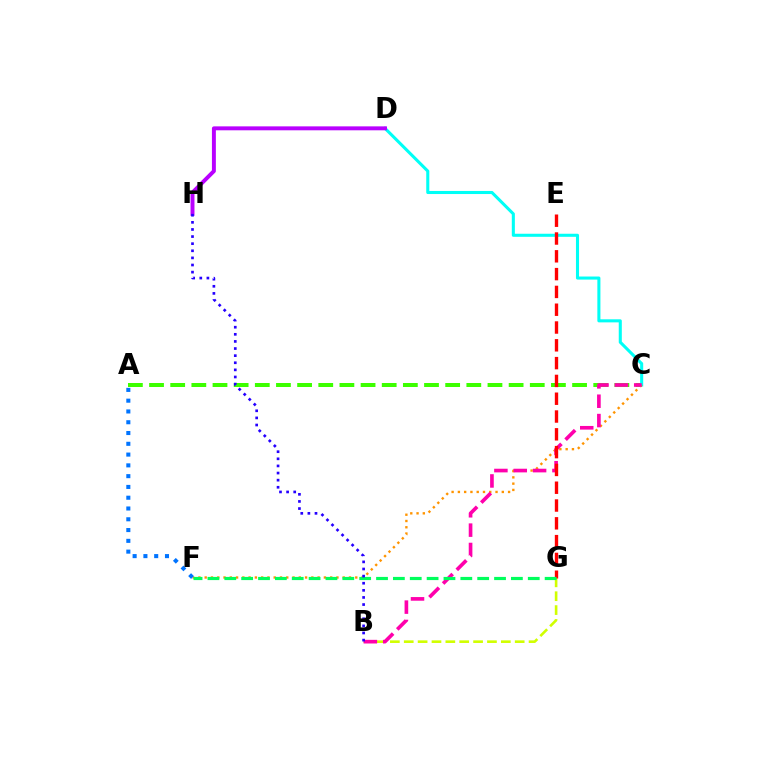{('A', 'C'): [{'color': '#3dff00', 'line_style': 'dashed', 'thickness': 2.87}], ('C', 'D'): [{'color': '#00fff6', 'line_style': 'solid', 'thickness': 2.21}], ('D', 'H'): [{'color': '#b900ff', 'line_style': 'solid', 'thickness': 2.83}], ('C', 'F'): [{'color': '#ff9400', 'line_style': 'dotted', 'thickness': 1.7}], ('B', 'G'): [{'color': '#d1ff00', 'line_style': 'dashed', 'thickness': 1.88}], ('B', 'C'): [{'color': '#ff00ac', 'line_style': 'dashed', 'thickness': 2.63}], ('E', 'G'): [{'color': '#ff0000', 'line_style': 'dashed', 'thickness': 2.42}], ('F', 'G'): [{'color': '#00ff5c', 'line_style': 'dashed', 'thickness': 2.29}], ('B', 'H'): [{'color': '#2500ff', 'line_style': 'dotted', 'thickness': 1.93}], ('A', 'F'): [{'color': '#0074ff', 'line_style': 'dotted', 'thickness': 2.93}]}